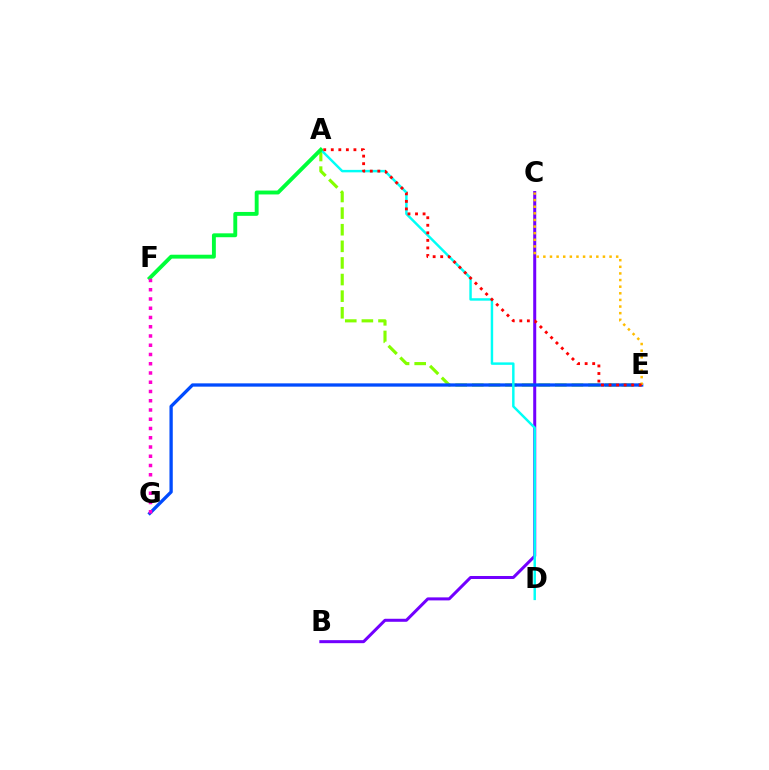{('A', 'E'): [{'color': '#84ff00', 'line_style': 'dashed', 'thickness': 2.26}, {'color': '#ff0000', 'line_style': 'dotted', 'thickness': 2.05}], ('B', 'C'): [{'color': '#7200ff', 'line_style': 'solid', 'thickness': 2.17}], ('E', 'G'): [{'color': '#004bff', 'line_style': 'solid', 'thickness': 2.37}], ('A', 'D'): [{'color': '#00fff6', 'line_style': 'solid', 'thickness': 1.77}], ('A', 'F'): [{'color': '#00ff39', 'line_style': 'solid', 'thickness': 2.8}], ('C', 'E'): [{'color': '#ffbd00', 'line_style': 'dotted', 'thickness': 1.8}], ('F', 'G'): [{'color': '#ff00cf', 'line_style': 'dotted', 'thickness': 2.51}]}